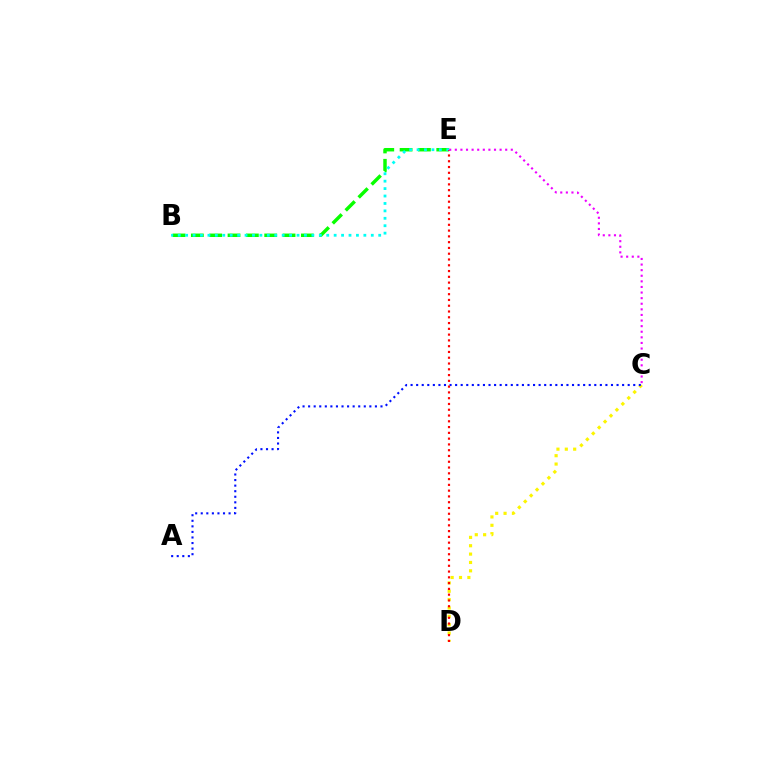{('B', 'E'): [{'color': '#08ff00', 'line_style': 'dashed', 'thickness': 2.49}, {'color': '#00fff6', 'line_style': 'dotted', 'thickness': 2.02}], ('C', 'D'): [{'color': '#fcf500', 'line_style': 'dotted', 'thickness': 2.27}], ('A', 'C'): [{'color': '#0010ff', 'line_style': 'dotted', 'thickness': 1.51}], ('D', 'E'): [{'color': '#ff0000', 'line_style': 'dotted', 'thickness': 1.57}], ('C', 'E'): [{'color': '#ee00ff', 'line_style': 'dotted', 'thickness': 1.52}]}